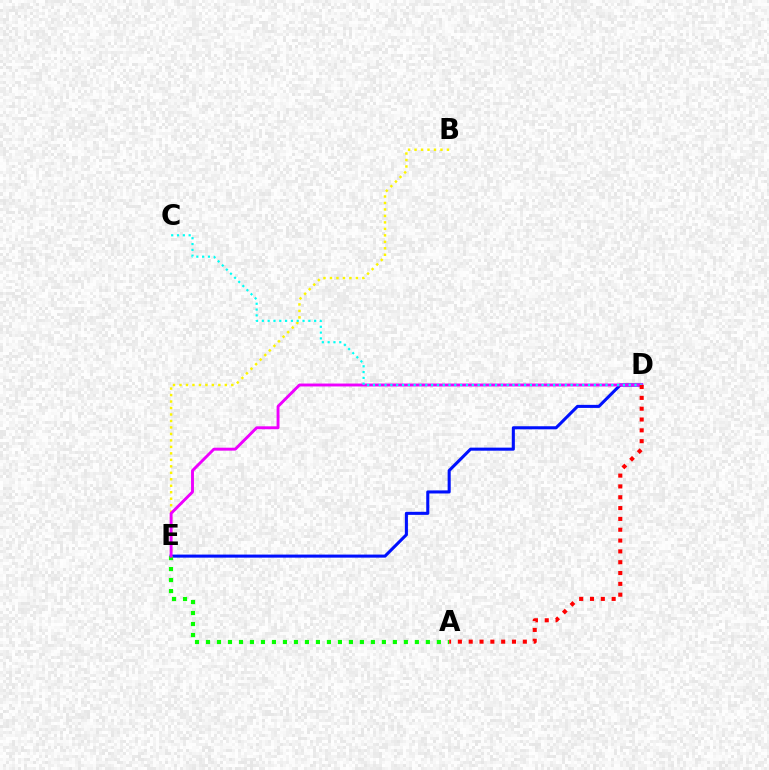{('B', 'E'): [{'color': '#fcf500', 'line_style': 'dotted', 'thickness': 1.76}], ('D', 'E'): [{'color': '#0010ff', 'line_style': 'solid', 'thickness': 2.2}, {'color': '#ee00ff', 'line_style': 'solid', 'thickness': 2.1}], ('A', 'E'): [{'color': '#08ff00', 'line_style': 'dotted', 'thickness': 2.99}], ('C', 'D'): [{'color': '#00fff6', 'line_style': 'dotted', 'thickness': 1.58}], ('A', 'D'): [{'color': '#ff0000', 'line_style': 'dotted', 'thickness': 2.94}]}